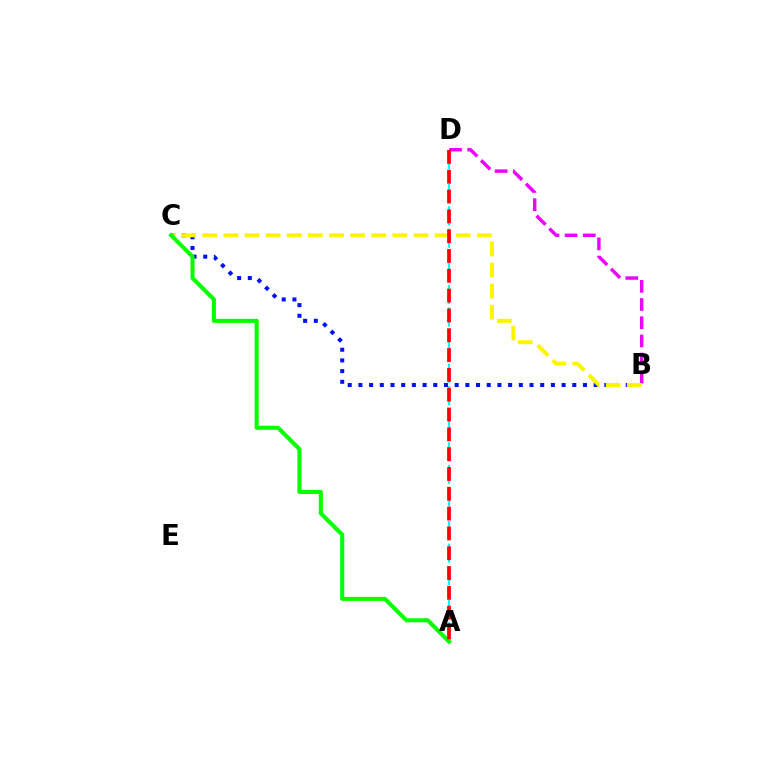{('B', 'D'): [{'color': '#ee00ff', 'line_style': 'dashed', 'thickness': 2.47}], ('A', 'D'): [{'color': '#00fff6', 'line_style': 'dashed', 'thickness': 1.53}, {'color': '#ff0000', 'line_style': 'dashed', 'thickness': 2.69}], ('B', 'C'): [{'color': '#0010ff', 'line_style': 'dotted', 'thickness': 2.91}, {'color': '#fcf500', 'line_style': 'dashed', 'thickness': 2.87}], ('A', 'C'): [{'color': '#08ff00', 'line_style': 'solid', 'thickness': 2.94}]}